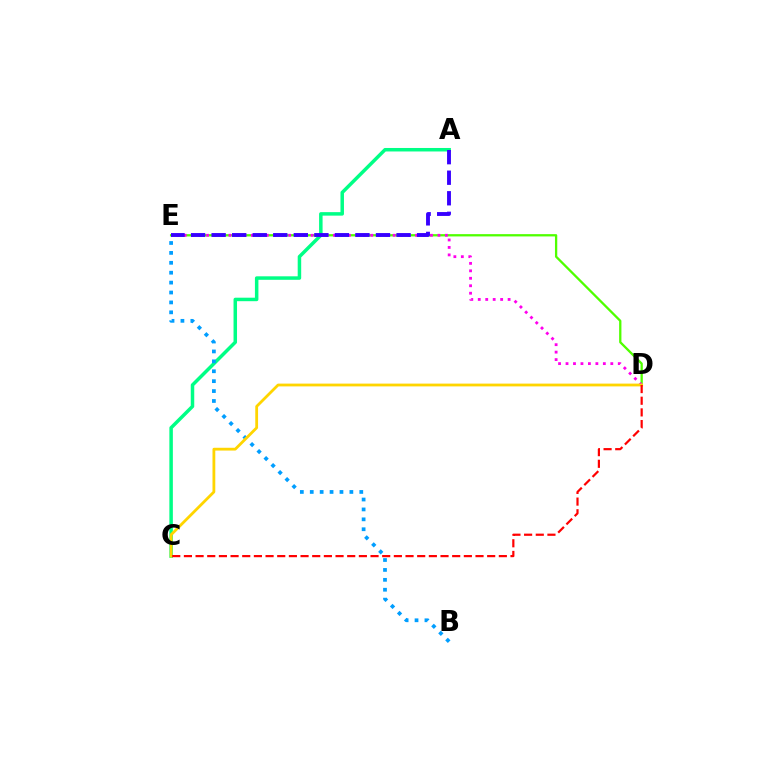{('D', 'E'): [{'color': '#4fff00', 'line_style': 'solid', 'thickness': 1.65}, {'color': '#ff00ed', 'line_style': 'dotted', 'thickness': 2.03}], ('A', 'C'): [{'color': '#00ff86', 'line_style': 'solid', 'thickness': 2.52}], ('B', 'E'): [{'color': '#009eff', 'line_style': 'dotted', 'thickness': 2.69}], ('C', 'D'): [{'color': '#ffd500', 'line_style': 'solid', 'thickness': 2.01}, {'color': '#ff0000', 'line_style': 'dashed', 'thickness': 1.58}], ('A', 'E'): [{'color': '#3700ff', 'line_style': 'dashed', 'thickness': 2.79}]}